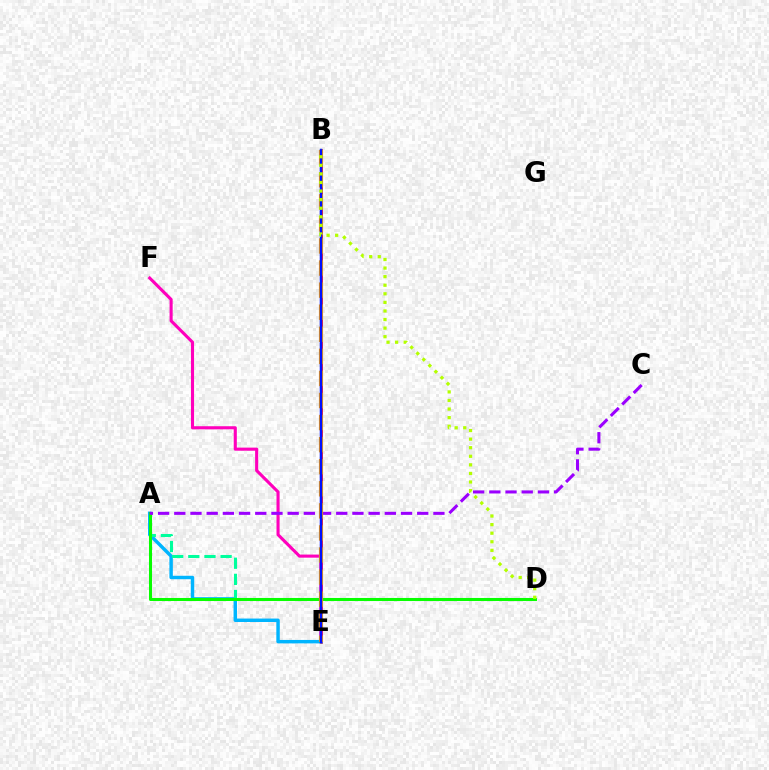{('B', 'E'): [{'color': '#ff0000', 'line_style': 'solid', 'thickness': 1.86}, {'color': '#ffa500', 'line_style': 'dashed', 'thickness': 3.0}, {'color': '#0010ff', 'line_style': 'solid', 'thickness': 1.79}], ('E', 'F'): [{'color': '#ff00bd', 'line_style': 'solid', 'thickness': 2.23}], ('A', 'E'): [{'color': '#00b5ff', 'line_style': 'solid', 'thickness': 2.48}], ('A', 'D'): [{'color': '#00ff9d', 'line_style': 'dashed', 'thickness': 2.19}, {'color': '#08ff00', 'line_style': 'solid', 'thickness': 2.19}], ('A', 'C'): [{'color': '#9b00ff', 'line_style': 'dashed', 'thickness': 2.2}], ('B', 'D'): [{'color': '#b3ff00', 'line_style': 'dotted', 'thickness': 2.33}]}